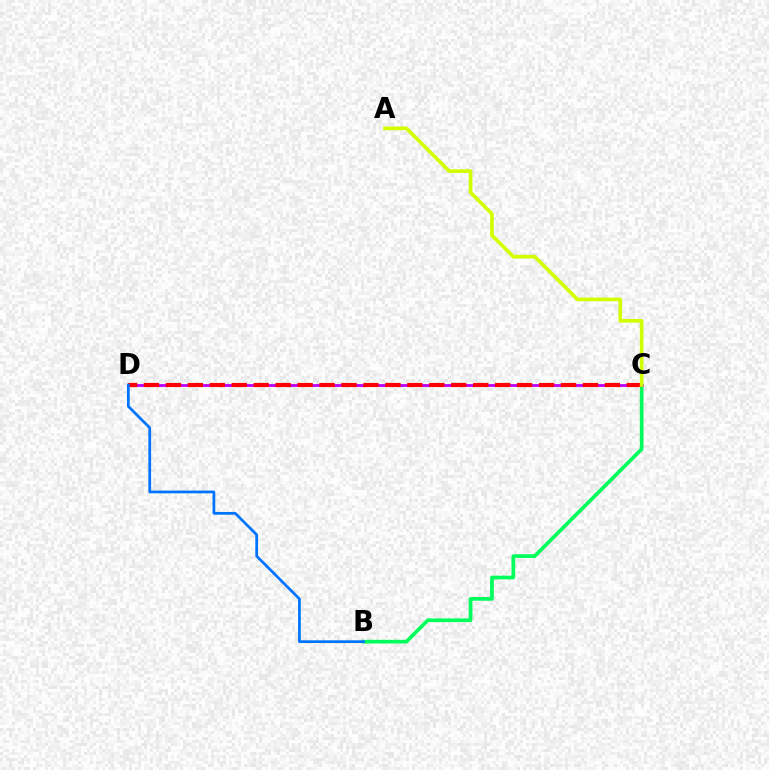{('B', 'C'): [{'color': '#00ff5c', 'line_style': 'solid', 'thickness': 2.66}], ('C', 'D'): [{'color': '#b900ff', 'line_style': 'solid', 'thickness': 2.0}, {'color': '#ff0000', 'line_style': 'dashed', 'thickness': 2.98}], ('A', 'C'): [{'color': '#d1ff00', 'line_style': 'solid', 'thickness': 2.64}], ('B', 'D'): [{'color': '#0074ff', 'line_style': 'solid', 'thickness': 1.97}]}